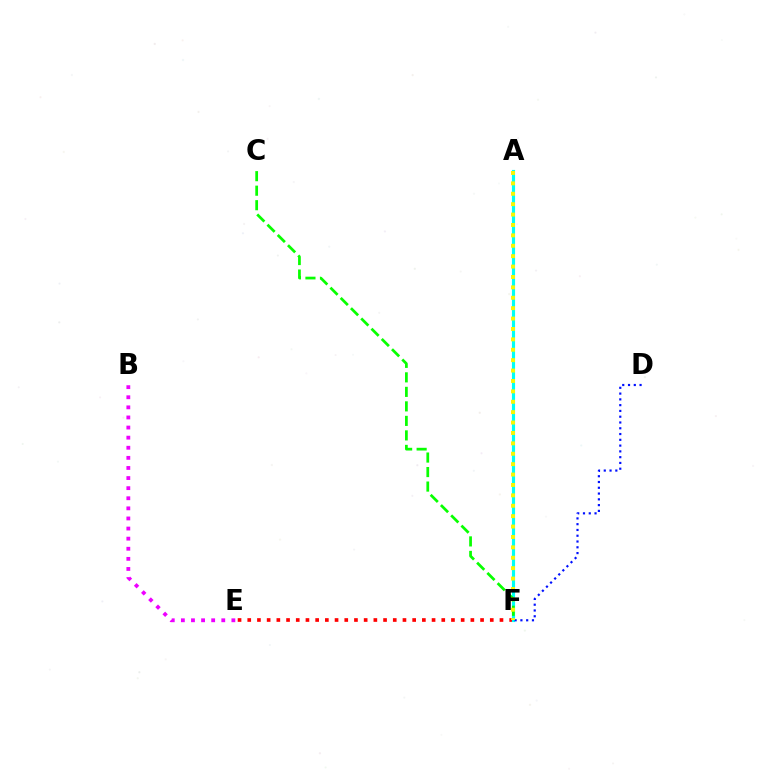{('E', 'F'): [{'color': '#ff0000', 'line_style': 'dotted', 'thickness': 2.64}], ('A', 'F'): [{'color': '#00fff6', 'line_style': 'solid', 'thickness': 2.27}, {'color': '#fcf500', 'line_style': 'dotted', 'thickness': 2.83}], ('D', 'F'): [{'color': '#0010ff', 'line_style': 'dotted', 'thickness': 1.57}], ('B', 'E'): [{'color': '#ee00ff', 'line_style': 'dotted', 'thickness': 2.74}], ('C', 'F'): [{'color': '#08ff00', 'line_style': 'dashed', 'thickness': 1.97}]}